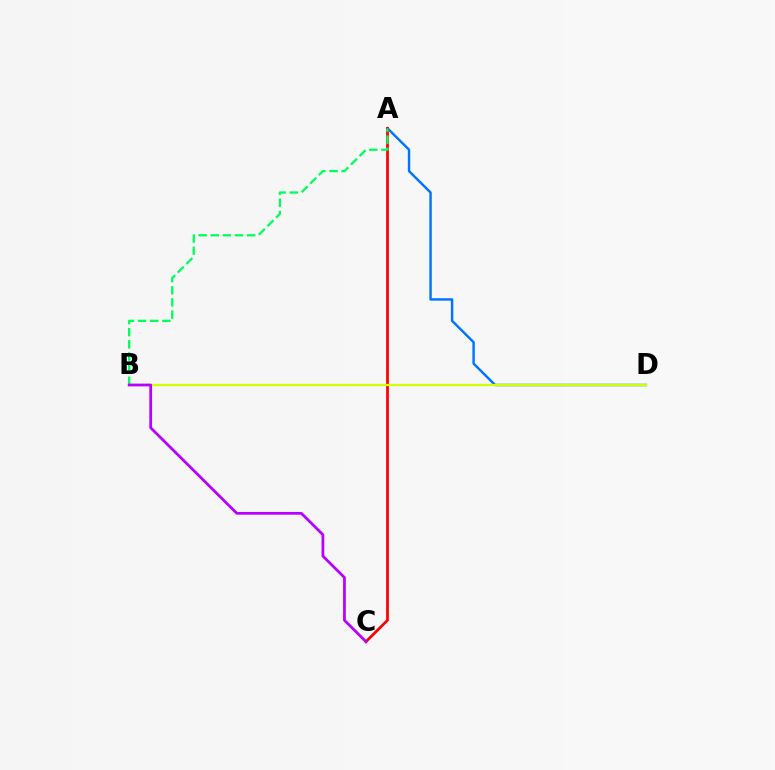{('A', 'D'): [{'color': '#0074ff', 'line_style': 'solid', 'thickness': 1.76}], ('A', 'C'): [{'color': '#ff0000', 'line_style': 'solid', 'thickness': 1.98}], ('B', 'D'): [{'color': '#d1ff00', 'line_style': 'solid', 'thickness': 1.63}], ('A', 'B'): [{'color': '#00ff5c', 'line_style': 'dashed', 'thickness': 1.65}], ('B', 'C'): [{'color': '#b900ff', 'line_style': 'solid', 'thickness': 1.98}]}